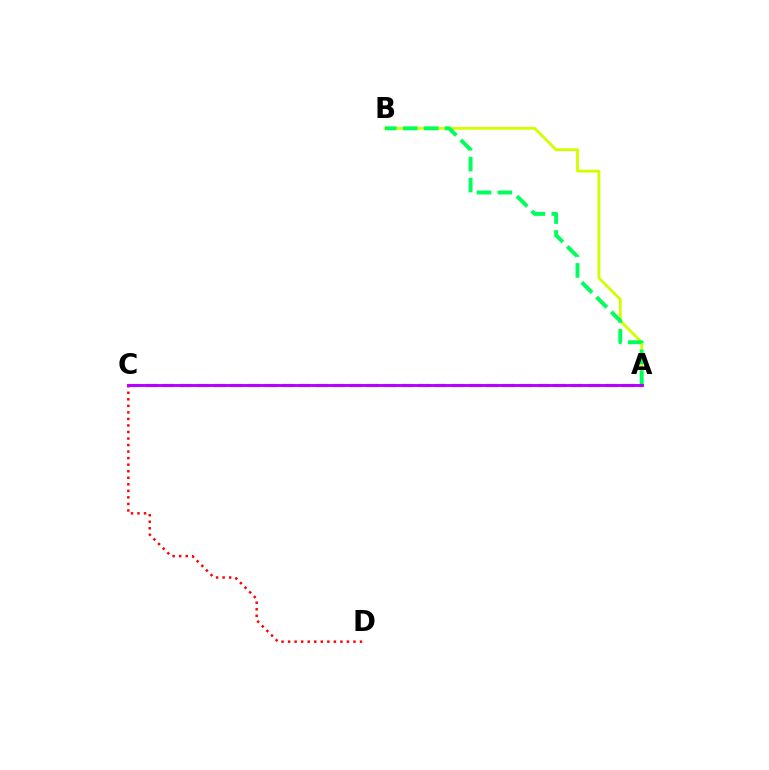{('A', 'B'): [{'color': '#d1ff00', 'line_style': 'solid', 'thickness': 2.04}, {'color': '#00ff5c', 'line_style': 'dashed', 'thickness': 2.84}], ('A', 'C'): [{'color': '#0074ff', 'line_style': 'dashed', 'thickness': 2.31}, {'color': '#b900ff', 'line_style': 'solid', 'thickness': 2.11}], ('C', 'D'): [{'color': '#ff0000', 'line_style': 'dotted', 'thickness': 1.78}]}